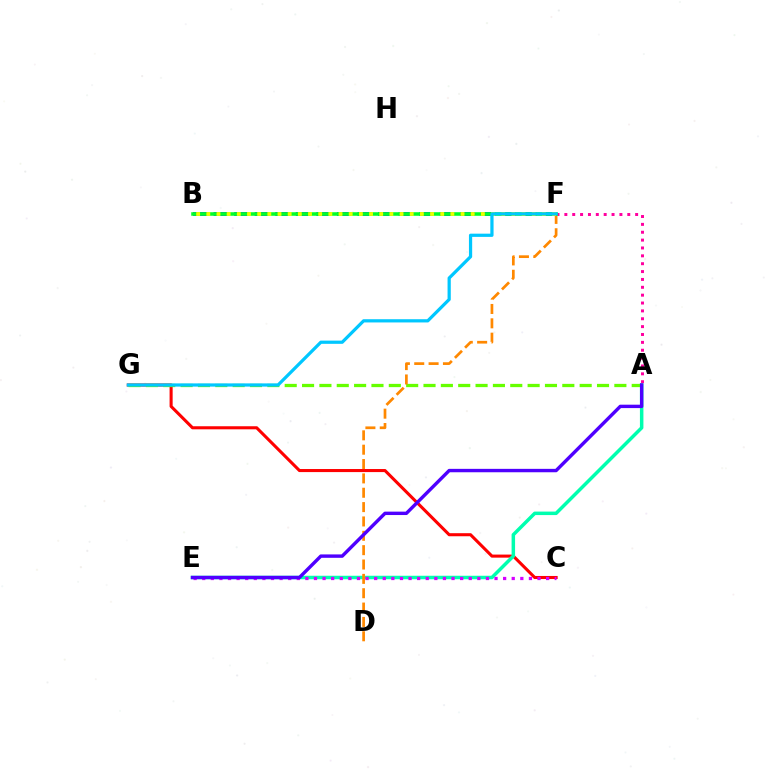{('C', 'G'): [{'color': '#ff0000', 'line_style': 'solid', 'thickness': 2.21}], ('A', 'G'): [{'color': '#66ff00', 'line_style': 'dashed', 'thickness': 2.36}], ('B', 'F'): [{'color': '#003fff', 'line_style': 'dashed', 'thickness': 2.79}, {'color': '#00ff27', 'line_style': 'solid', 'thickness': 2.56}, {'color': '#eeff00', 'line_style': 'dotted', 'thickness': 2.76}], ('A', 'F'): [{'color': '#ff00a0', 'line_style': 'dotted', 'thickness': 2.14}], ('A', 'E'): [{'color': '#00ffaf', 'line_style': 'solid', 'thickness': 2.51}, {'color': '#4f00ff', 'line_style': 'solid', 'thickness': 2.45}], ('C', 'E'): [{'color': '#d600ff', 'line_style': 'dotted', 'thickness': 2.34}], ('D', 'F'): [{'color': '#ff8800', 'line_style': 'dashed', 'thickness': 1.95}], ('F', 'G'): [{'color': '#00c7ff', 'line_style': 'solid', 'thickness': 2.32}]}